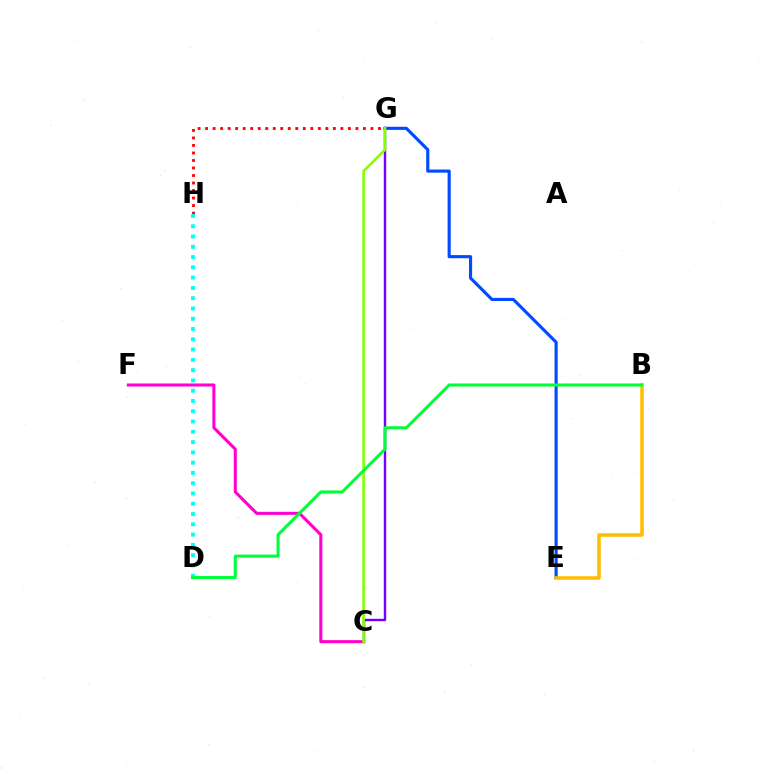{('C', 'G'): [{'color': '#7200ff', 'line_style': 'solid', 'thickness': 1.74}, {'color': '#84ff00', 'line_style': 'solid', 'thickness': 1.88}], ('G', 'H'): [{'color': '#ff0000', 'line_style': 'dotted', 'thickness': 2.04}], ('D', 'H'): [{'color': '#00fff6', 'line_style': 'dotted', 'thickness': 2.79}], ('E', 'G'): [{'color': '#004bff', 'line_style': 'solid', 'thickness': 2.25}], ('C', 'F'): [{'color': '#ff00cf', 'line_style': 'solid', 'thickness': 2.2}], ('B', 'E'): [{'color': '#ffbd00', 'line_style': 'solid', 'thickness': 2.53}], ('B', 'D'): [{'color': '#00ff39', 'line_style': 'solid', 'thickness': 2.21}]}